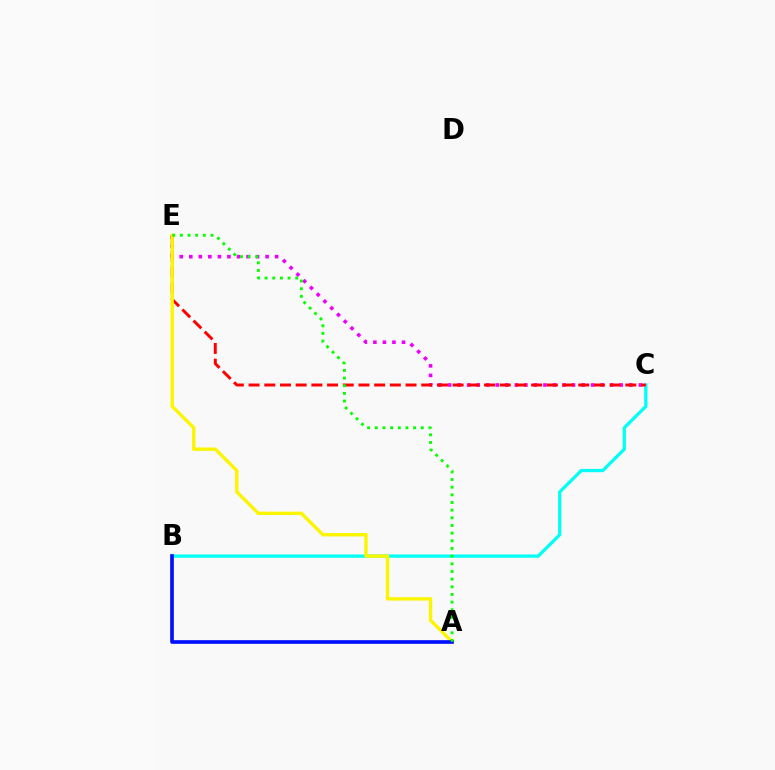{('B', 'C'): [{'color': '#00fff6', 'line_style': 'solid', 'thickness': 2.35}], ('C', 'E'): [{'color': '#ee00ff', 'line_style': 'dotted', 'thickness': 2.59}, {'color': '#ff0000', 'line_style': 'dashed', 'thickness': 2.13}], ('A', 'E'): [{'color': '#fcf500', 'line_style': 'solid', 'thickness': 2.43}, {'color': '#08ff00', 'line_style': 'dotted', 'thickness': 2.08}], ('A', 'B'): [{'color': '#0010ff', 'line_style': 'solid', 'thickness': 2.63}]}